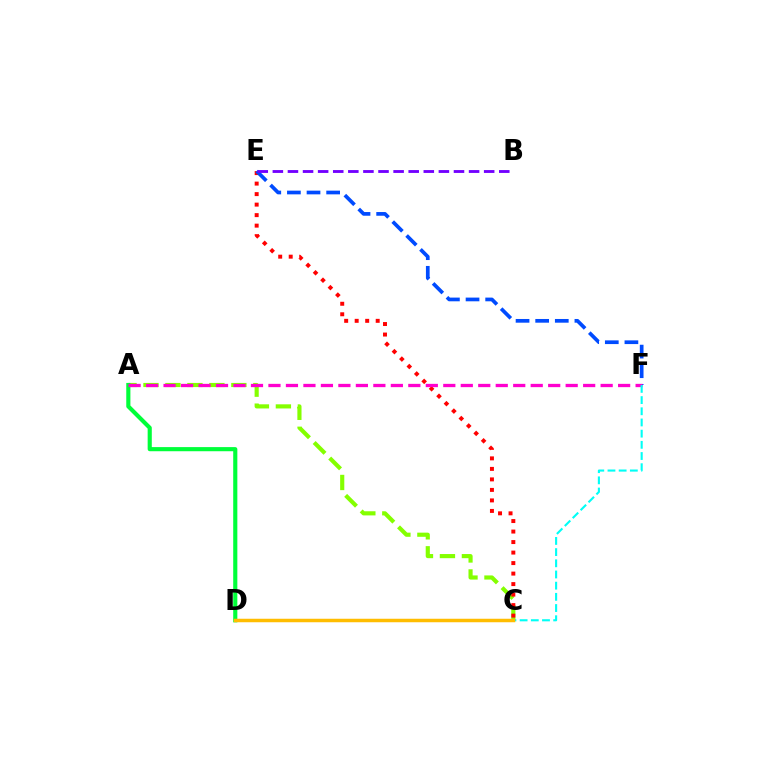{('A', 'C'): [{'color': '#84ff00', 'line_style': 'dashed', 'thickness': 2.98}], ('C', 'E'): [{'color': '#ff0000', 'line_style': 'dotted', 'thickness': 2.86}], ('A', 'D'): [{'color': '#00ff39', 'line_style': 'solid', 'thickness': 2.97}], ('E', 'F'): [{'color': '#004bff', 'line_style': 'dashed', 'thickness': 2.67}], ('B', 'E'): [{'color': '#7200ff', 'line_style': 'dashed', 'thickness': 2.05}], ('A', 'F'): [{'color': '#ff00cf', 'line_style': 'dashed', 'thickness': 2.38}], ('C', 'F'): [{'color': '#00fff6', 'line_style': 'dashed', 'thickness': 1.52}], ('C', 'D'): [{'color': '#ffbd00', 'line_style': 'solid', 'thickness': 2.51}]}